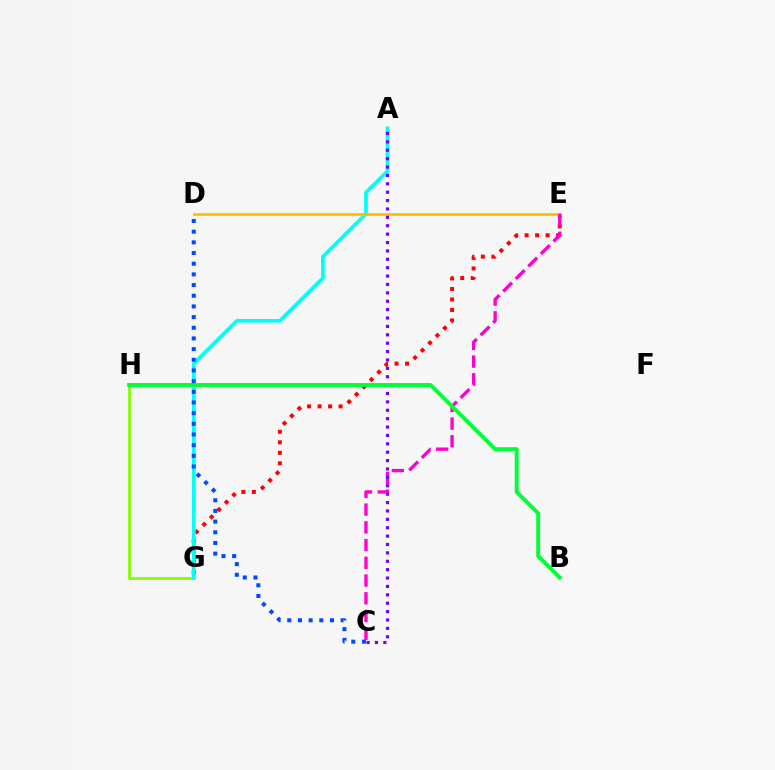{('G', 'H'): [{'color': '#84ff00', 'line_style': 'solid', 'thickness': 1.99}], ('E', 'G'): [{'color': '#ff0000', 'line_style': 'dotted', 'thickness': 2.86}], ('A', 'G'): [{'color': '#00fff6', 'line_style': 'solid', 'thickness': 2.66}], ('D', 'E'): [{'color': '#ffbd00', 'line_style': 'solid', 'thickness': 1.95}], ('C', 'E'): [{'color': '#ff00cf', 'line_style': 'dashed', 'thickness': 2.41}], ('A', 'C'): [{'color': '#7200ff', 'line_style': 'dotted', 'thickness': 2.28}], ('B', 'H'): [{'color': '#00ff39', 'line_style': 'solid', 'thickness': 2.82}], ('C', 'D'): [{'color': '#004bff', 'line_style': 'dotted', 'thickness': 2.9}]}